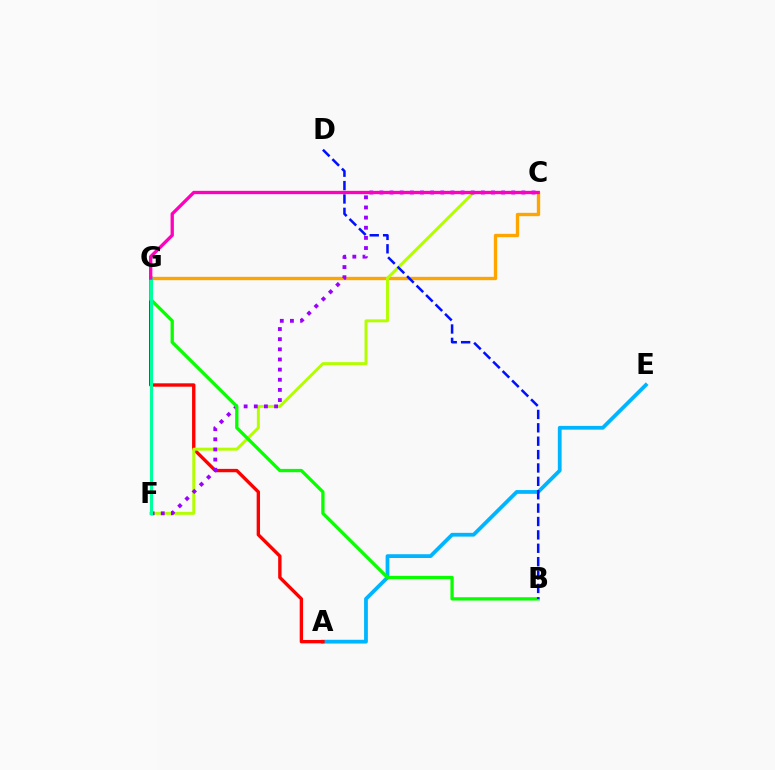{('A', 'E'): [{'color': '#00b5ff', 'line_style': 'solid', 'thickness': 2.72}], ('A', 'G'): [{'color': '#ff0000', 'line_style': 'solid', 'thickness': 2.42}], ('C', 'G'): [{'color': '#ffa500', 'line_style': 'solid', 'thickness': 2.41}, {'color': '#ff00bd', 'line_style': 'solid', 'thickness': 2.39}], ('C', 'F'): [{'color': '#b3ff00', 'line_style': 'solid', 'thickness': 2.12}, {'color': '#9b00ff', 'line_style': 'dotted', 'thickness': 2.76}], ('B', 'G'): [{'color': '#08ff00', 'line_style': 'solid', 'thickness': 2.37}], ('B', 'D'): [{'color': '#0010ff', 'line_style': 'dashed', 'thickness': 1.82}], ('F', 'G'): [{'color': '#00ff9d', 'line_style': 'solid', 'thickness': 2.24}]}